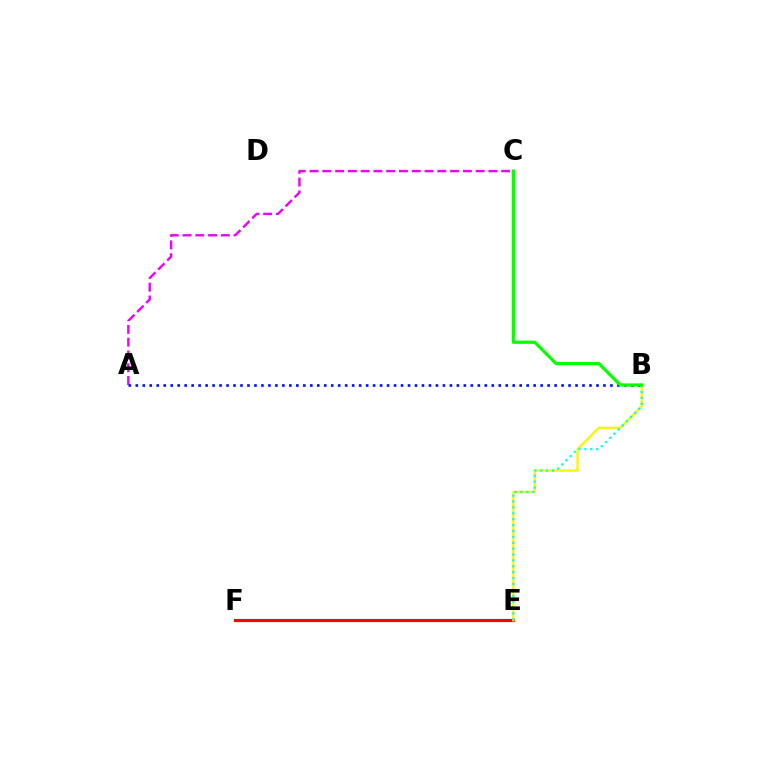{('A', 'C'): [{'color': '#ee00ff', 'line_style': 'dashed', 'thickness': 1.74}], ('E', 'F'): [{'color': '#ff0000', 'line_style': 'solid', 'thickness': 2.27}], ('B', 'E'): [{'color': '#fcf500', 'line_style': 'solid', 'thickness': 1.68}, {'color': '#00fff6', 'line_style': 'dotted', 'thickness': 1.6}], ('A', 'B'): [{'color': '#0010ff', 'line_style': 'dotted', 'thickness': 1.9}], ('B', 'C'): [{'color': '#08ff00', 'line_style': 'solid', 'thickness': 2.32}]}